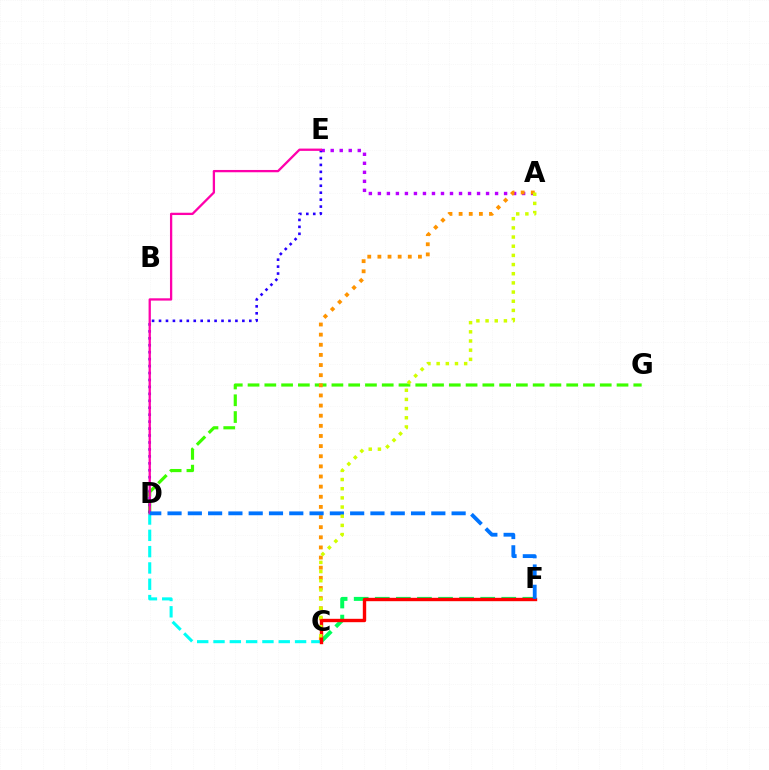{('A', 'E'): [{'color': '#b900ff', 'line_style': 'dotted', 'thickness': 2.45}], ('D', 'G'): [{'color': '#3dff00', 'line_style': 'dashed', 'thickness': 2.28}], ('A', 'C'): [{'color': '#ff9400', 'line_style': 'dotted', 'thickness': 2.75}, {'color': '#d1ff00', 'line_style': 'dotted', 'thickness': 2.49}], ('C', 'F'): [{'color': '#00ff5c', 'line_style': 'dashed', 'thickness': 2.86}, {'color': '#ff0000', 'line_style': 'solid', 'thickness': 2.44}], ('C', 'D'): [{'color': '#00fff6', 'line_style': 'dashed', 'thickness': 2.22}], ('D', 'E'): [{'color': '#2500ff', 'line_style': 'dotted', 'thickness': 1.89}, {'color': '#ff00ac', 'line_style': 'solid', 'thickness': 1.65}], ('D', 'F'): [{'color': '#0074ff', 'line_style': 'dashed', 'thickness': 2.76}]}